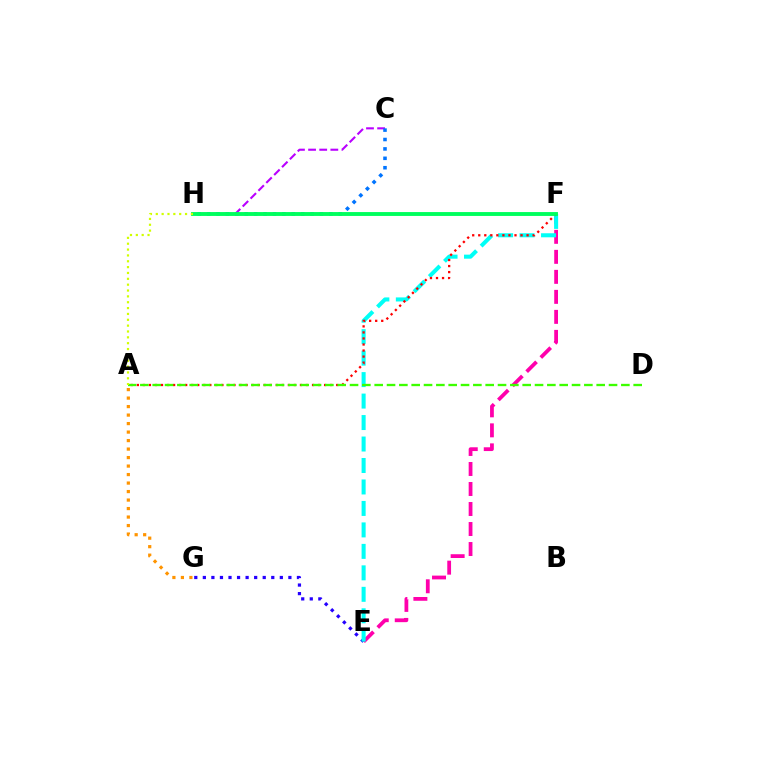{('E', 'G'): [{'color': '#2500ff', 'line_style': 'dotted', 'thickness': 2.32}], ('E', 'F'): [{'color': '#ff00ac', 'line_style': 'dashed', 'thickness': 2.72}, {'color': '#00fff6', 'line_style': 'dashed', 'thickness': 2.92}], ('C', 'H'): [{'color': '#b900ff', 'line_style': 'dashed', 'thickness': 1.51}, {'color': '#0074ff', 'line_style': 'dotted', 'thickness': 2.56}], ('A', 'F'): [{'color': '#ff0000', 'line_style': 'dotted', 'thickness': 1.64}], ('F', 'H'): [{'color': '#00ff5c', 'line_style': 'solid', 'thickness': 2.79}], ('A', 'D'): [{'color': '#3dff00', 'line_style': 'dashed', 'thickness': 1.68}], ('A', 'G'): [{'color': '#ff9400', 'line_style': 'dotted', 'thickness': 2.31}], ('A', 'H'): [{'color': '#d1ff00', 'line_style': 'dotted', 'thickness': 1.59}]}